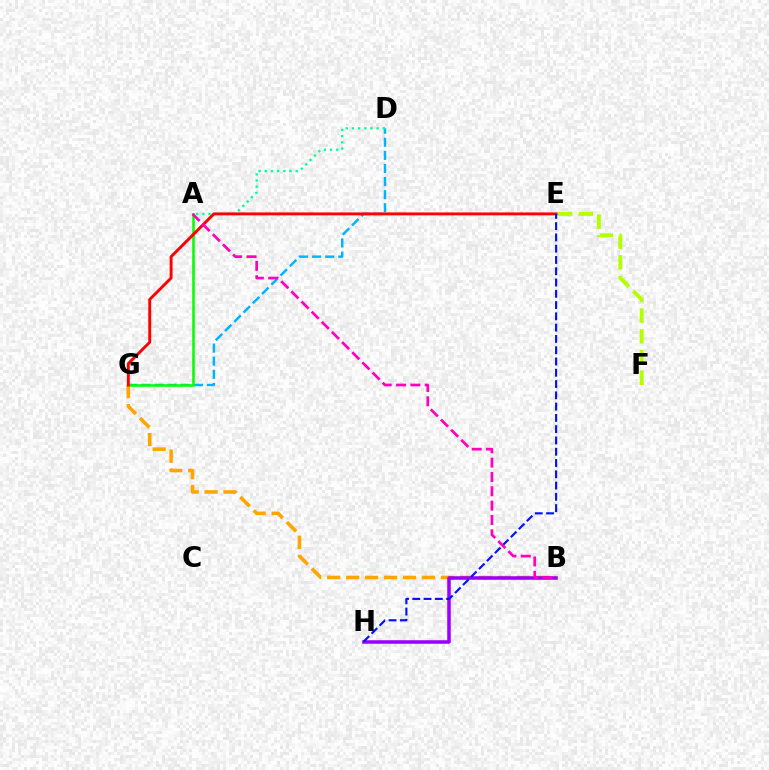{('D', 'G'): [{'color': '#00b5ff', 'line_style': 'dashed', 'thickness': 1.78}], ('A', 'D'): [{'color': '#00ff9d', 'line_style': 'dotted', 'thickness': 1.68}], ('A', 'G'): [{'color': '#08ff00', 'line_style': 'solid', 'thickness': 1.85}], ('B', 'G'): [{'color': '#ffa500', 'line_style': 'dashed', 'thickness': 2.57}], ('E', 'F'): [{'color': '#b3ff00', 'line_style': 'dashed', 'thickness': 2.81}], ('B', 'H'): [{'color': '#9b00ff', 'line_style': 'solid', 'thickness': 2.55}], ('E', 'G'): [{'color': '#ff0000', 'line_style': 'solid', 'thickness': 2.1}], ('E', 'H'): [{'color': '#0010ff', 'line_style': 'dashed', 'thickness': 1.53}], ('A', 'B'): [{'color': '#ff00bd', 'line_style': 'dashed', 'thickness': 1.95}]}